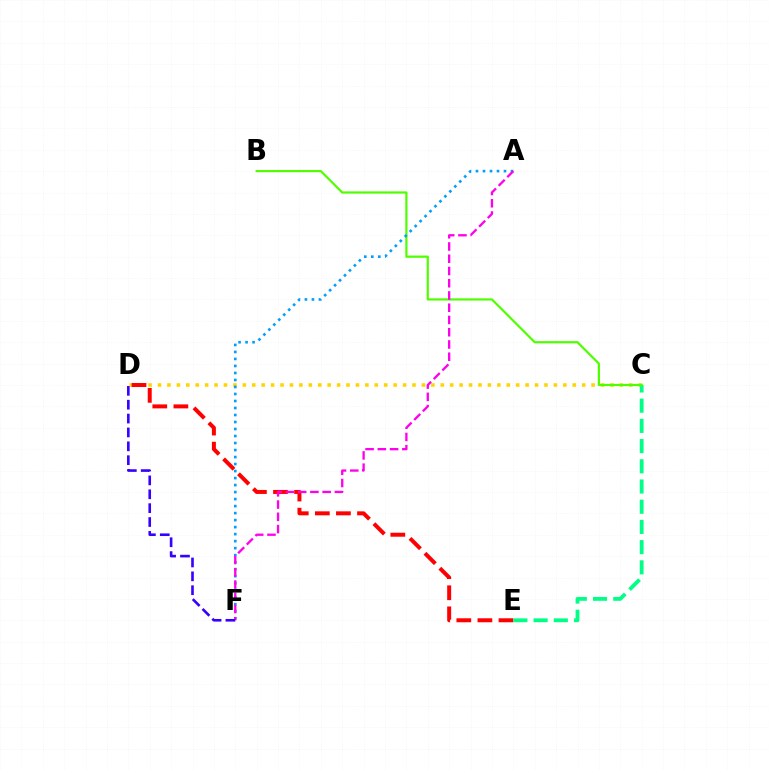{('C', 'D'): [{'color': '#ffd500', 'line_style': 'dotted', 'thickness': 2.56}], ('D', 'E'): [{'color': '#ff0000', 'line_style': 'dashed', 'thickness': 2.86}], ('C', 'E'): [{'color': '#00ff86', 'line_style': 'dashed', 'thickness': 2.75}], ('B', 'C'): [{'color': '#4fff00', 'line_style': 'solid', 'thickness': 1.59}], ('A', 'F'): [{'color': '#009eff', 'line_style': 'dotted', 'thickness': 1.9}, {'color': '#ff00ed', 'line_style': 'dashed', 'thickness': 1.66}], ('D', 'F'): [{'color': '#3700ff', 'line_style': 'dashed', 'thickness': 1.88}]}